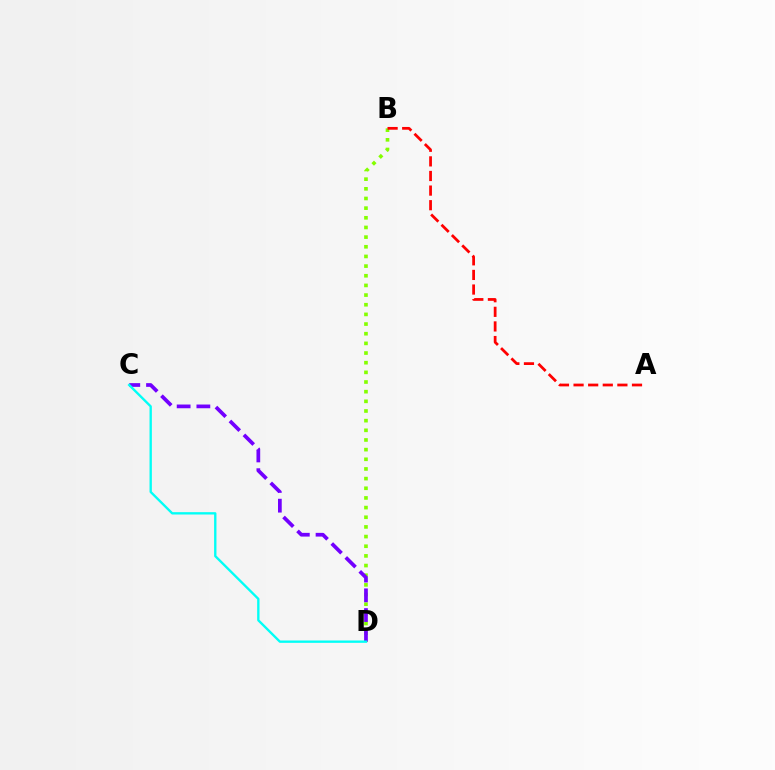{('B', 'D'): [{'color': '#84ff00', 'line_style': 'dotted', 'thickness': 2.62}], ('C', 'D'): [{'color': '#7200ff', 'line_style': 'dashed', 'thickness': 2.68}, {'color': '#00fff6', 'line_style': 'solid', 'thickness': 1.69}], ('A', 'B'): [{'color': '#ff0000', 'line_style': 'dashed', 'thickness': 1.98}]}